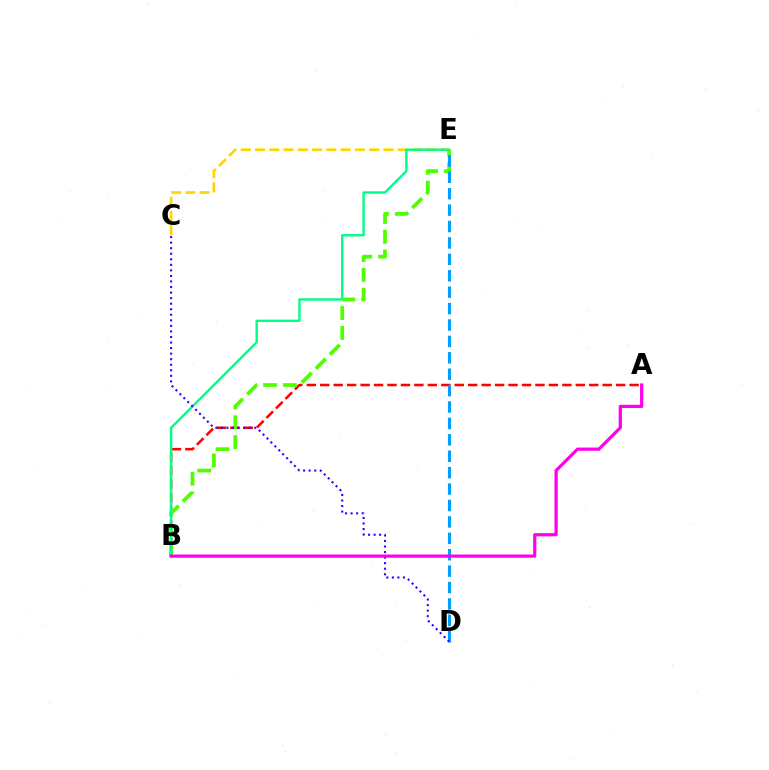{('A', 'B'): [{'color': '#ff0000', 'line_style': 'dashed', 'thickness': 1.83}, {'color': '#ff00ed', 'line_style': 'solid', 'thickness': 2.31}], ('B', 'E'): [{'color': '#4fff00', 'line_style': 'dashed', 'thickness': 2.7}, {'color': '#00ff86', 'line_style': 'solid', 'thickness': 1.73}], ('C', 'E'): [{'color': '#ffd500', 'line_style': 'dashed', 'thickness': 1.94}], ('D', 'E'): [{'color': '#009eff', 'line_style': 'dashed', 'thickness': 2.23}], ('C', 'D'): [{'color': '#3700ff', 'line_style': 'dotted', 'thickness': 1.51}]}